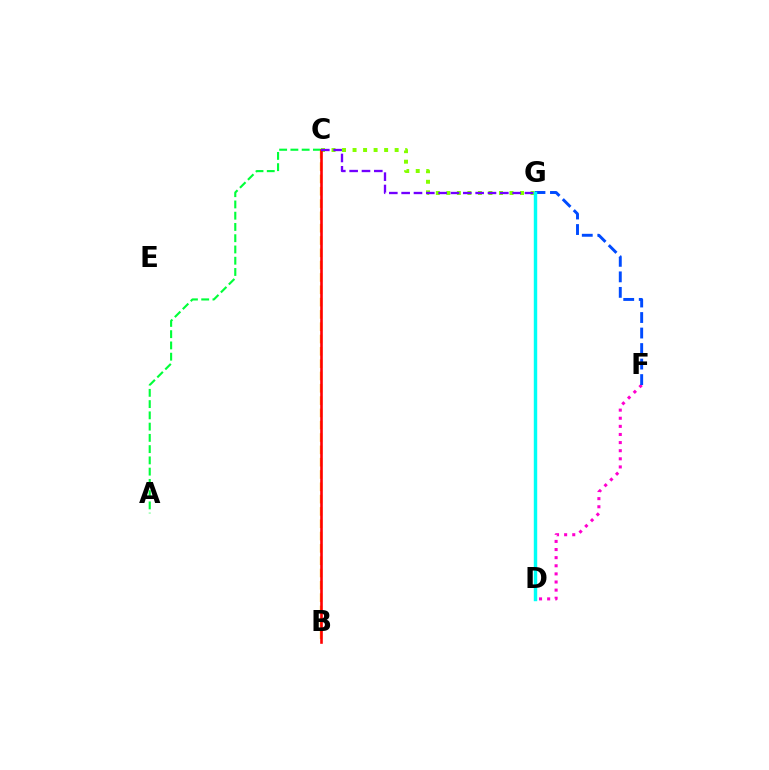{('A', 'C'): [{'color': '#00ff39', 'line_style': 'dashed', 'thickness': 1.53}], ('C', 'G'): [{'color': '#84ff00', 'line_style': 'dotted', 'thickness': 2.86}, {'color': '#7200ff', 'line_style': 'dashed', 'thickness': 1.68}], ('B', 'C'): [{'color': '#ffbd00', 'line_style': 'dashed', 'thickness': 1.67}, {'color': '#ff0000', 'line_style': 'solid', 'thickness': 1.87}], ('D', 'F'): [{'color': '#ff00cf', 'line_style': 'dotted', 'thickness': 2.2}], ('F', 'G'): [{'color': '#004bff', 'line_style': 'dashed', 'thickness': 2.11}], ('D', 'G'): [{'color': '#00fff6', 'line_style': 'solid', 'thickness': 2.47}]}